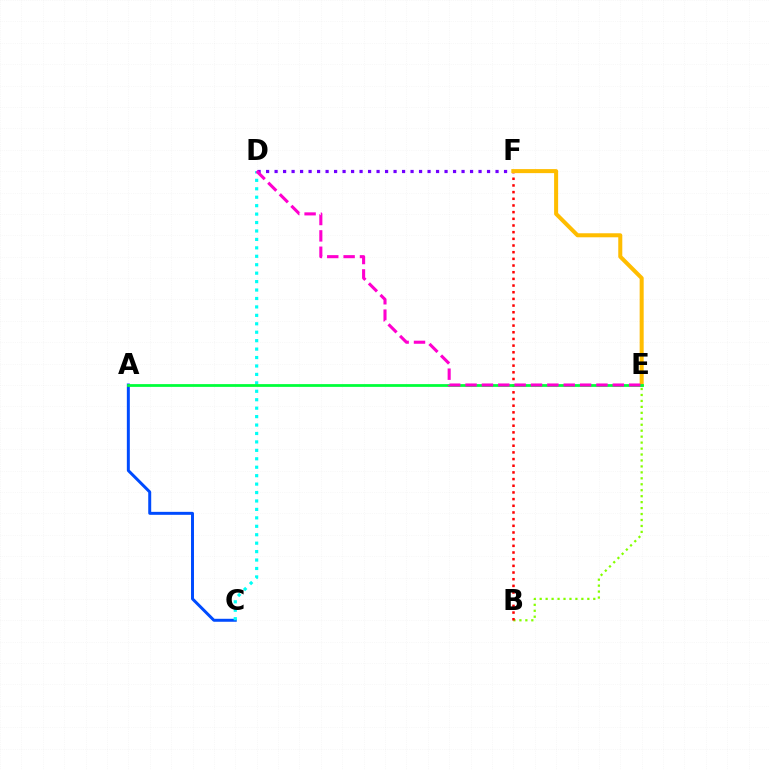{('B', 'E'): [{'color': '#84ff00', 'line_style': 'dotted', 'thickness': 1.62}], ('B', 'F'): [{'color': '#ff0000', 'line_style': 'dotted', 'thickness': 1.81}], ('D', 'F'): [{'color': '#7200ff', 'line_style': 'dotted', 'thickness': 2.31}], ('A', 'C'): [{'color': '#004bff', 'line_style': 'solid', 'thickness': 2.14}], ('E', 'F'): [{'color': '#ffbd00', 'line_style': 'solid', 'thickness': 2.9}], ('C', 'D'): [{'color': '#00fff6', 'line_style': 'dotted', 'thickness': 2.29}], ('A', 'E'): [{'color': '#00ff39', 'line_style': 'solid', 'thickness': 1.99}], ('D', 'E'): [{'color': '#ff00cf', 'line_style': 'dashed', 'thickness': 2.22}]}